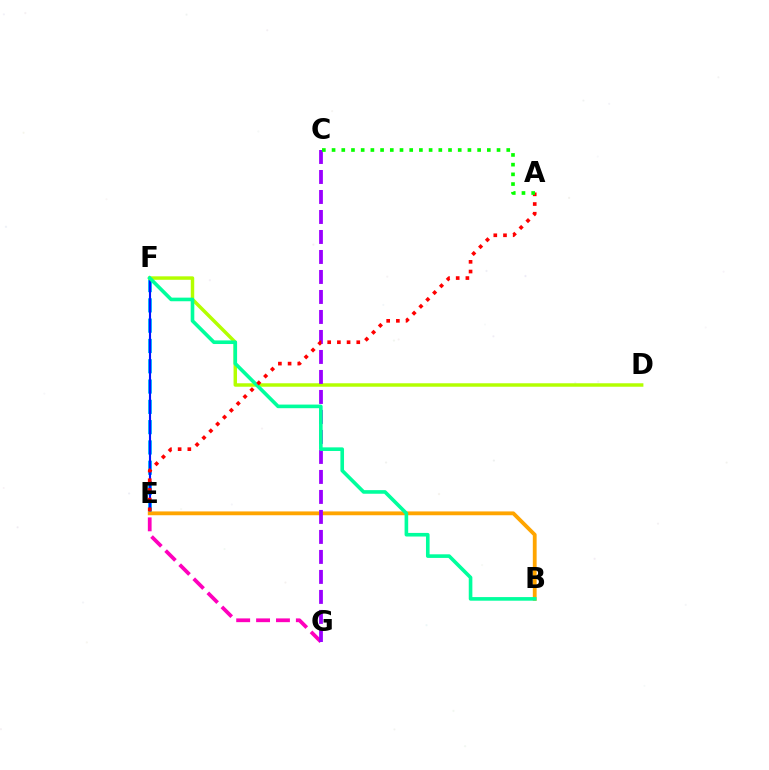{('E', 'F'): [{'color': '#00b5ff', 'line_style': 'dashed', 'thickness': 2.76}, {'color': '#0010ff', 'line_style': 'solid', 'thickness': 1.53}], ('E', 'G'): [{'color': '#ff00bd', 'line_style': 'dashed', 'thickness': 2.7}], ('D', 'F'): [{'color': '#b3ff00', 'line_style': 'solid', 'thickness': 2.49}], ('B', 'E'): [{'color': '#ffa500', 'line_style': 'solid', 'thickness': 2.75}], ('C', 'G'): [{'color': '#9b00ff', 'line_style': 'dashed', 'thickness': 2.72}], ('B', 'F'): [{'color': '#00ff9d', 'line_style': 'solid', 'thickness': 2.6}], ('A', 'E'): [{'color': '#ff0000', 'line_style': 'dotted', 'thickness': 2.63}], ('A', 'C'): [{'color': '#08ff00', 'line_style': 'dotted', 'thickness': 2.64}]}